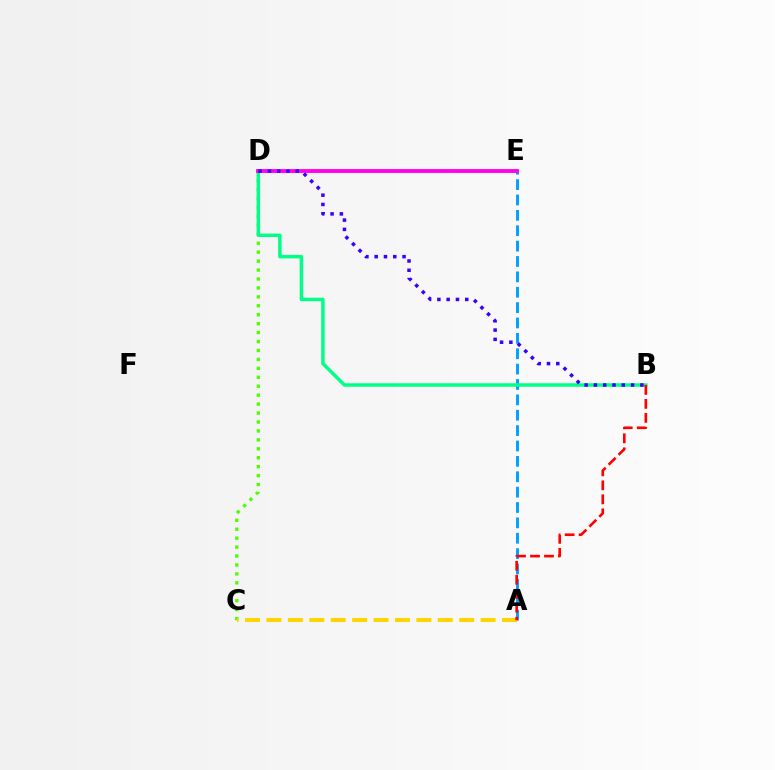{('C', 'D'): [{'color': '#4fff00', 'line_style': 'dotted', 'thickness': 2.43}], ('A', 'E'): [{'color': '#009eff', 'line_style': 'dashed', 'thickness': 2.09}], ('B', 'D'): [{'color': '#00ff86', 'line_style': 'solid', 'thickness': 2.49}, {'color': '#3700ff', 'line_style': 'dotted', 'thickness': 2.52}], ('D', 'E'): [{'color': '#ff00ed', 'line_style': 'solid', 'thickness': 2.77}], ('A', 'C'): [{'color': '#ffd500', 'line_style': 'dashed', 'thickness': 2.91}], ('A', 'B'): [{'color': '#ff0000', 'line_style': 'dashed', 'thickness': 1.9}]}